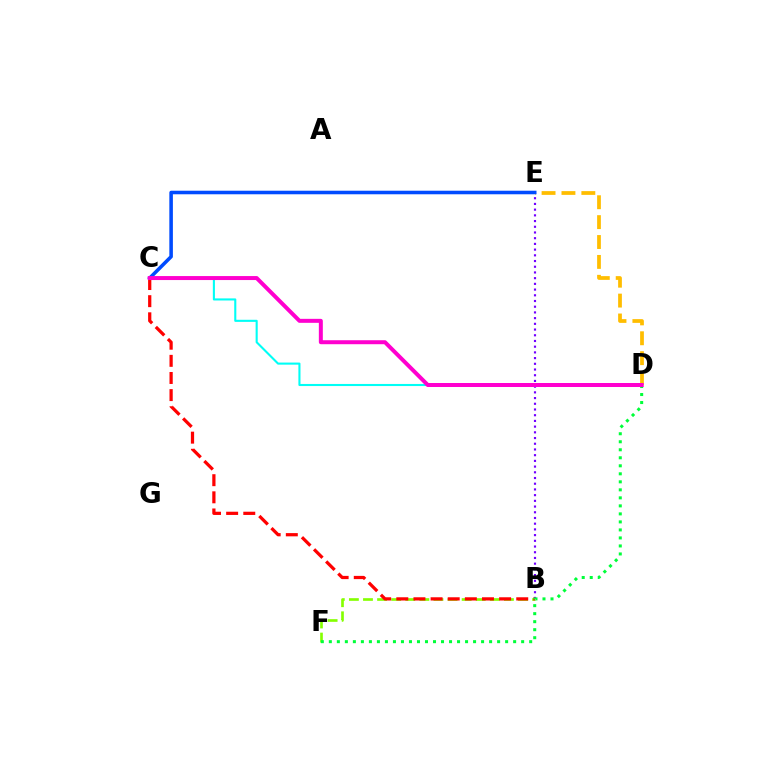{('B', 'E'): [{'color': '#7200ff', 'line_style': 'dotted', 'thickness': 1.55}], ('B', 'F'): [{'color': '#84ff00', 'line_style': 'dashed', 'thickness': 1.91}], ('D', 'E'): [{'color': '#ffbd00', 'line_style': 'dashed', 'thickness': 2.7}], ('C', 'E'): [{'color': '#004bff', 'line_style': 'solid', 'thickness': 2.56}], ('B', 'C'): [{'color': '#ff0000', 'line_style': 'dashed', 'thickness': 2.33}], ('C', 'D'): [{'color': '#00fff6', 'line_style': 'solid', 'thickness': 1.51}, {'color': '#ff00cf', 'line_style': 'solid', 'thickness': 2.87}], ('D', 'F'): [{'color': '#00ff39', 'line_style': 'dotted', 'thickness': 2.18}]}